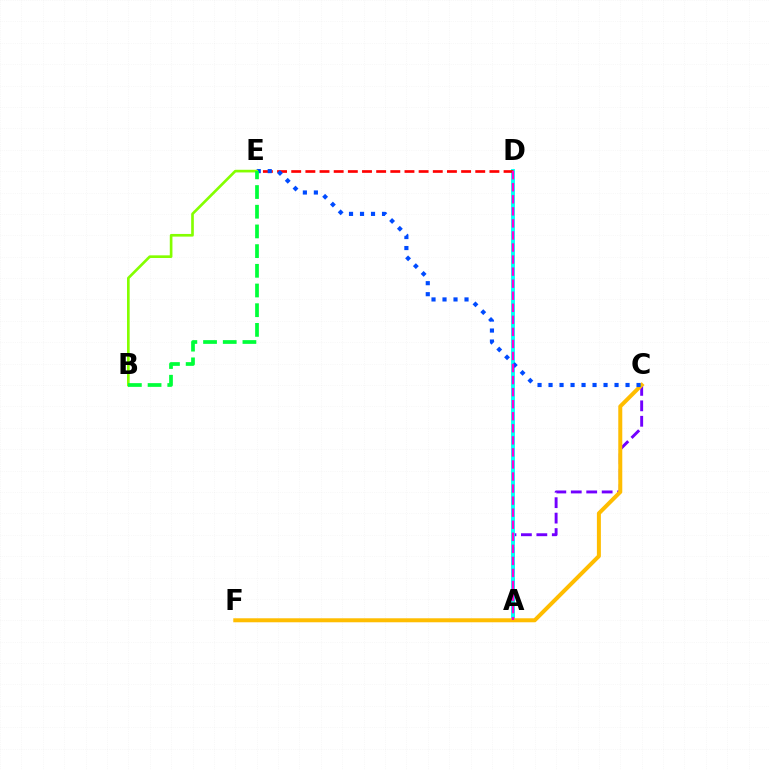{('A', 'C'): [{'color': '#7200ff', 'line_style': 'dashed', 'thickness': 2.1}], ('A', 'D'): [{'color': '#00fff6', 'line_style': 'solid', 'thickness': 2.79}, {'color': '#ff00cf', 'line_style': 'dashed', 'thickness': 1.64}], ('D', 'E'): [{'color': '#ff0000', 'line_style': 'dashed', 'thickness': 1.92}], ('C', 'F'): [{'color': '#ffbd00', 'line_style': 'solid', 'thickness': 2.88}], ('C', 'E'): [{'color': '#004bff', 'line_style': 'dotted', 'thickness': 2.99}], ('B', 'E'): [{'color': '#84ff00', 'line_style': 'solid', 'thickness': 1.92}, {'color': '#00ff39', 'line_style': 'dashed', 'thickness': 2.68}]}